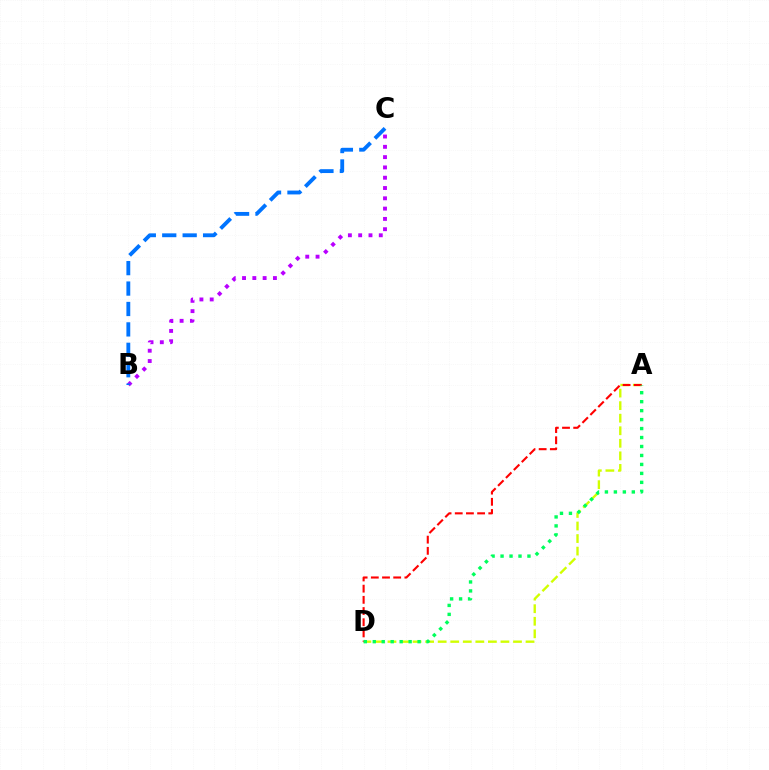{('B', 'C'): [{'color': '#b900ff', 'line_style': 'dotted', 'thickness': 2.8}, {'color': '#0074ff', 'line_style': 'dashed', 'thickness': 2.77}], ('A', 'D'): [{'color': '#d1ff00', 'line_style': 'dashed', 'thickness': 1.71}, {'color': '#ff0000', 'line_style': 'dashed', 'thickness': 1.52}, {'color': '#00ff5c', 'line_style': 'dotted', 'thickness': 2.44}]}